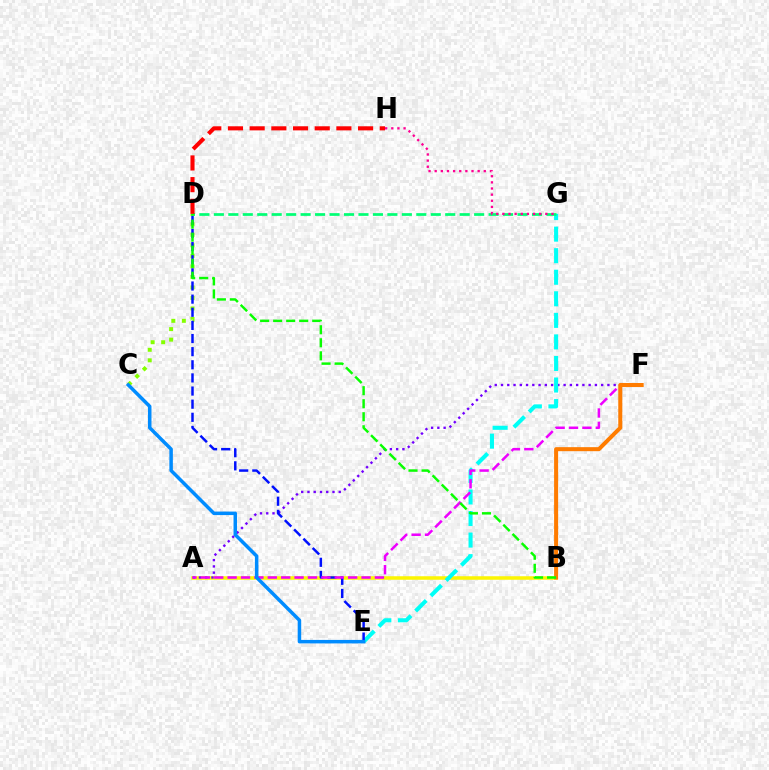{('A', 'B'): [{'color': '#fcf500', 'line_style': 'solid', 'thickness': 2.54}], ('A', 'F'): [{'color': '#7200ff', 'line_style': 'dotted', 'thickness': 1.7}, {'color': '#ee00ff', 'line_style': 'dashed', 'thickness': 1.82}], ('E', 'G'): [{'color': '#00fff6', 'line_style': 'dashed', 'thickness': 2.93}], ('C', 'D'): [{'color': '#84ff00', 'line_style': 'dotted', 'thickness': 2.86}], ('D', 'G'): [{'color': '#00ff74', 'line_style': 'dashed', 'thickness': 1.96}], ('D', 'E'): [{'color': '#0010ff', 'line_style': 'dashed', 'thickness': 1.78}], ('D', 'H'): [{'color': '#ff0000', 'line_style': 'dashed', 'thickness': 2.95}], ('B', 'F'): [{'color': '#ff7c00', 'line_style': 'solid', 'thickness': 2.9}], ('C', 'E'): [{'color': '#008cff', 'line_style': 'solid', 'thickness': 2.52}], ('B', 'D'): [{'color': '#08ff00', 'line_style': 'dashed', 'thickness': 1.77}], ('G', 'H'): [{'color': '#ff0094', 'line_style': 'dotted', 'thickness': 1.67}]}